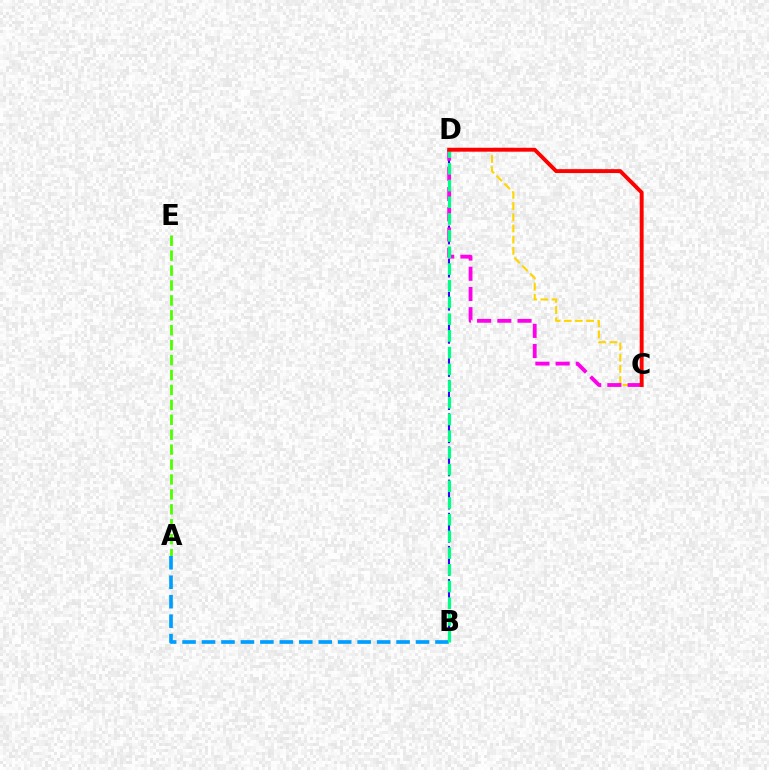{('A', 'E'): [{'color': '#4fff00', 'line_style': 'dashed', 'thickness': 2.03}], ('A', 'B'): [{'color': '#009eff', 'line_style': 'dashed', 'thickness': 2.64}], ('B', 'D'): [{'color': '#3700ff', 'line_style': 'dashed', 'thickness': 1.5}, {'color': '#00ff86', 'line_style': 'dashed', 'thickness': 2.27}], ('C', 'D'): [{'color': '#ffd500', 'line_style': 'dashed', 'thickness': 1.52}, {'color': '#ff00ed', 'line_style': 'dashed', 'thickness': 2.75}, {'color': '#ff0000', 'line_style': 'solid', 'thickness': 2.81}]}